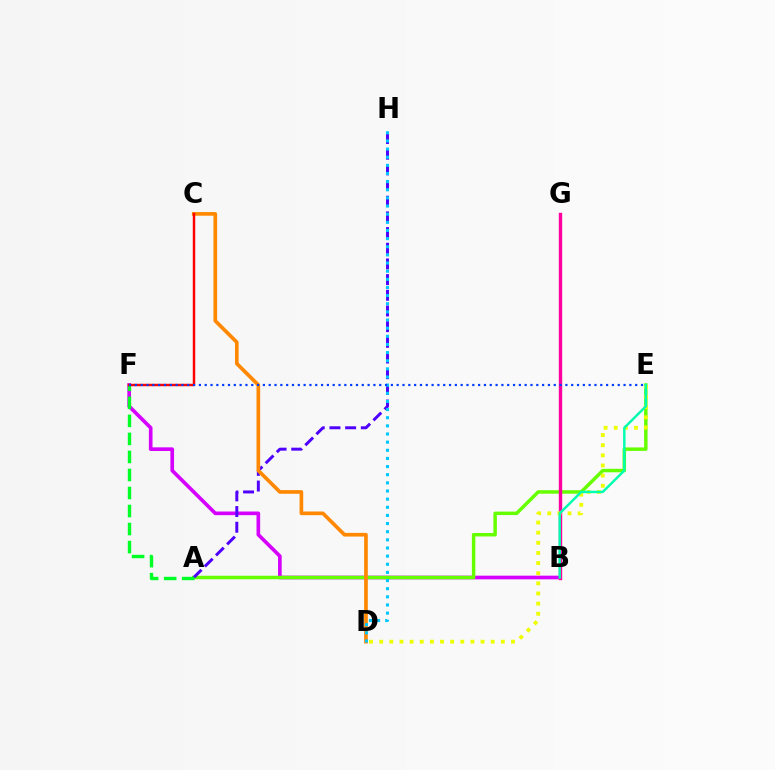{('B', 'F'): [{'color': '#d600ff', 'line_style': 'solid', 'thickness': 2.63}], ('A', 'E'): [{'color': '#66ff00', 'line_style': 'solid', 'thickness': 2.5}], ('B', 'G'): [{'color': '#ff00a0', 'line_style': 'solid', 'thickness': 2.45}], ('D', 'E'): [{'color': '#eeff00', 'line_style': 'dotted', 'thickness': 2.75}], ('A', 'H'): [{'color': '#4f00ff', 'line_style': 'dashed', 'thickness': 2.13}], ('B', 'E'): [{'color': '#00ffaf', 'line_style': 'solid', 'thickness': 1.75}], ('A', 'F'): [{'color': '#00ff27', 'line_style': 'dashed', 'thickness': 2.45}], ('C', 'D'): [{'color': '#ff8800', 'line_style': 'solid', 'thickness': 2.64}], ('C', 'F'): [{'color': '#ff0000', 'line_style': 'solid', 'thickness': 1.77}], ('D', 'H'): [{'color': '#00c7ff', 'line_style': 'dotted', 'thickness': 2.21}], ('E', 'F'): [{'color': '#003fff', 'line_style': 'dotted', 'thickness': 1.58}]}